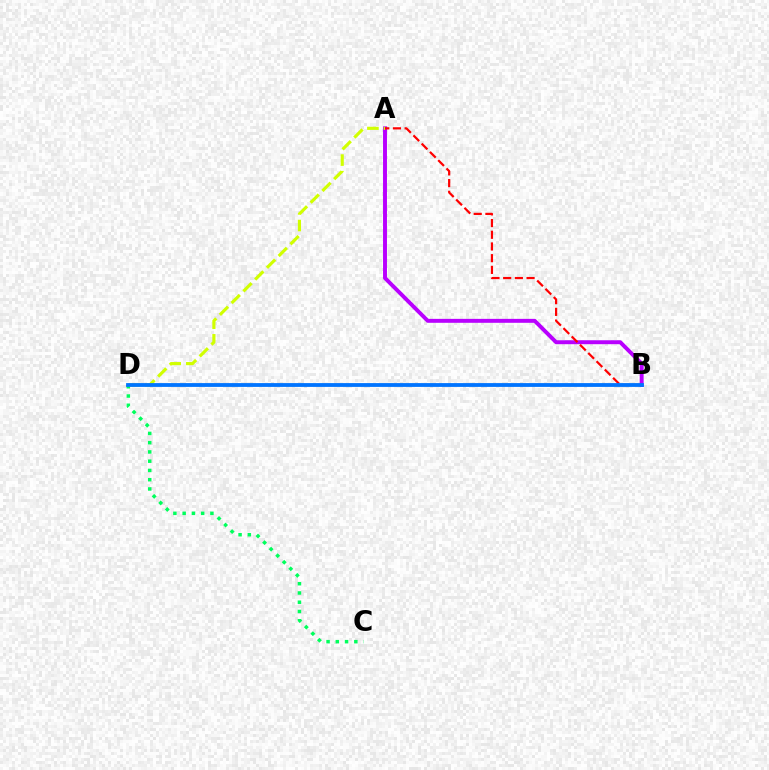{('C', 'D'): [{'color': '#00ff5c', 'line_style': 'dotted', 'thickness': 2.51}], ('A', 'B'): [{'color': '#b900ff', 'line_style': 'solid', 'thickness': 2.83}, {'color': '#ff0000', 'line_style': 'dashed', 'thickness': 1.59}], ('A', 'D'): [{'color': '#d1ff00', 'line_style': 'dashed', 'thickness': 2.26}], ('B', 'D'): [{'color': '#0074ff', 'line_style': 'solid', 'thickness': 2.74}]}